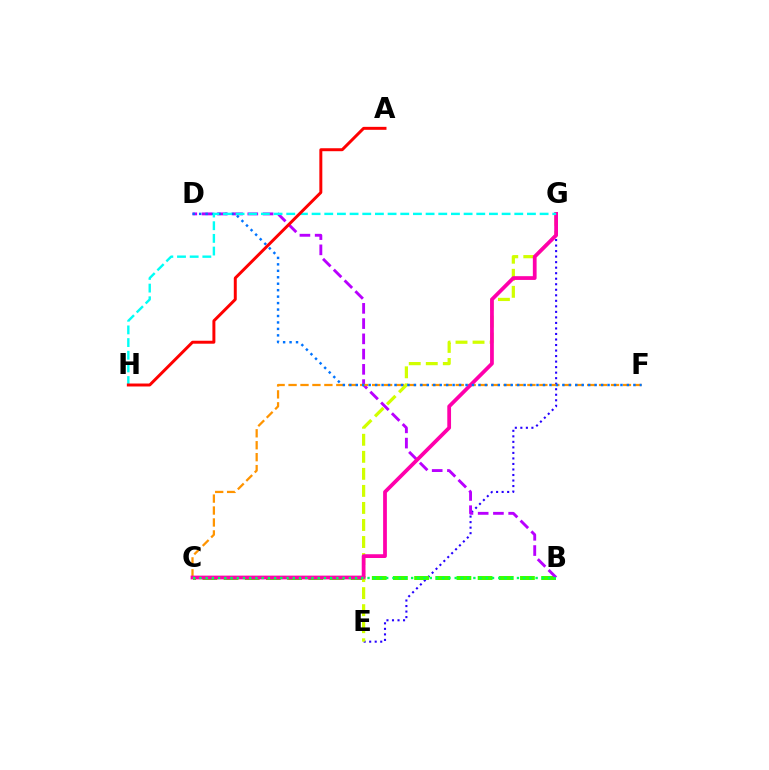{('E', 'G'): [{'color': '#2500ff', 'line_style': 'dotted', 'thickness': 1.5}, {'color': '#d1ff00', 'line_style': 'dashed', 'thickness': 2.31}], ('B', 'C'): [{'color': '#3dff00', 'line_style': 'dashed', 'thickness': 2.88}, {'color': '#00ff5c', 'line_style': 'dotted', 'thickness': 1.69}], ('B', 'D'): [{'color': '#b900ff', 'line_style': 'dashed', 'thickness': 2.07}], ('C', 'F'): [{'color': '#ff9400', 'line_style': 'dashed', 'thickness': 1.62}], ('C', 'G'): [{'color': '#ff00ac', 'line_style': 'solid', 'thickness': 2.71}], ('D', 'F'): [{'color': '#0074ff', 'line_style': 'dotted', 'thickness': 1.75}], ('G', 'H'): [{'color': '#00fff6', 'line_style': 'dashed', 'thickness': 1.72}], ('A', 'H'): [{'color': '#ff0000', 'line_style': 'solid', 'thickness': 2.13}]}